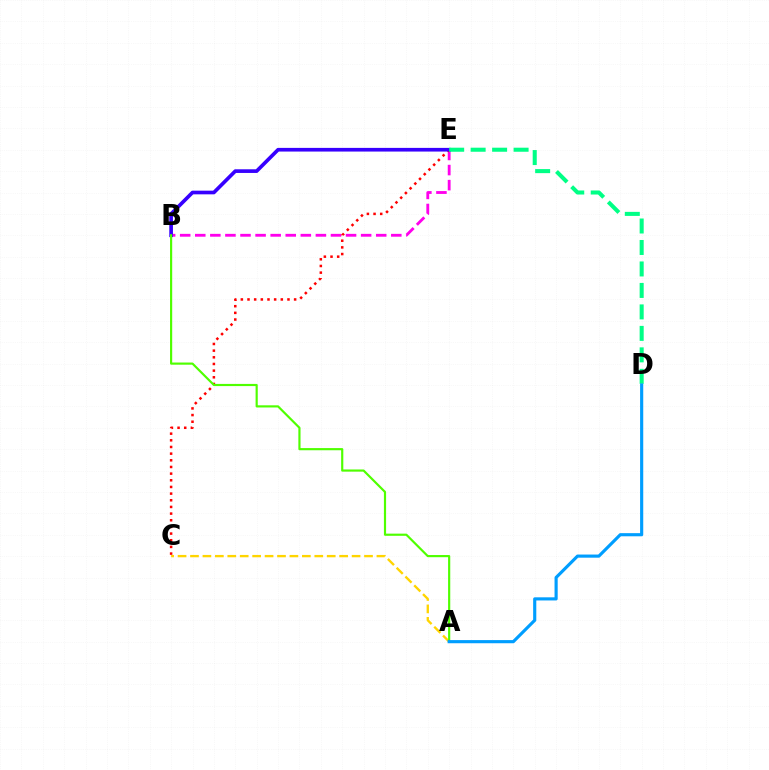{('A', 'C'): [{'color': '#ffd500', 'line_style': 'dashed', 'thickness': 1.69}], ('B', 'E'): [{'color': '#ff00ed', 'line_style': 'dashed', 'thickness': 2.05}, {'color': '#3700ff', 'line_style': 'solid', 'thickness': 2.64}], ('C', 'E'): [{'color': '#ff0000', 'line_style': 'dotted', 'thickness': 1.81}], ('D', 'E'): [{'color': '#00ff86', 'line_style': 'dashed', 'thickness': 2.92}], ('A', 'B'): [{'color': '#4fff00', 'line_style': 'solid', 'thickness': 1.56}], ('A', 'D'): [{'color': '#009eff', 'line_style': 'solid', 'thickness': 2.26}]}